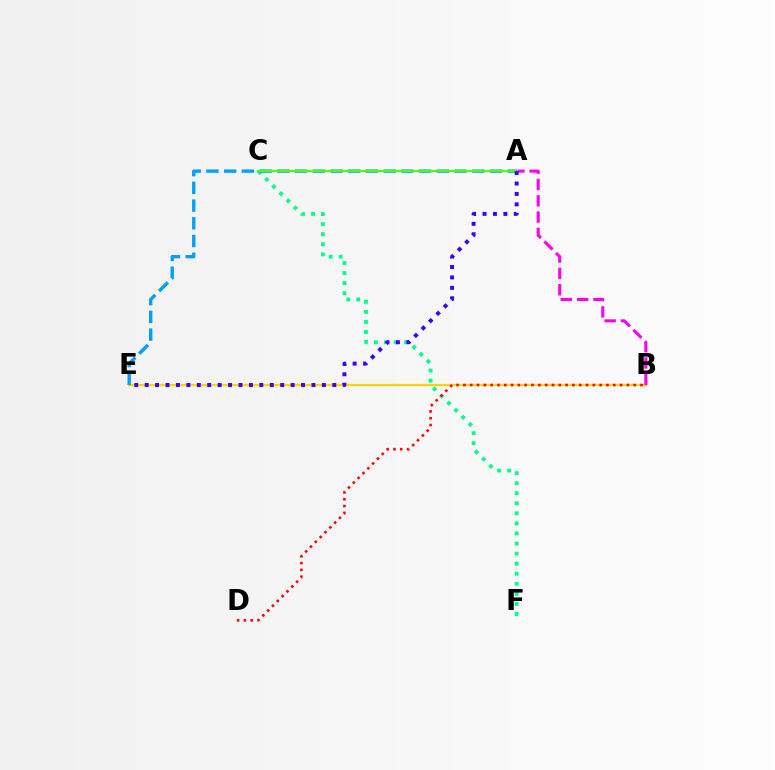{('B', 'E'): [{'color': '#ffd500', 'line_style': 'solid', 'thickness': 1.6}], ('C', 'F'): [{'color': '#00ff86', 'line_style': 'dotted', 'thickness': 2.73}], ('A', 'E'): [{'color': '#009eff', 'line_style': 'dashed', 'thickness': 2.41}, {'color': '#3700ff', 'line_style': 'dotted', 'thickness': 2.83}], ('A', 'B'): [{'color': '#ff00ed', 'line_style': 'dashed', 'thickness': 2.22}], ('A', 'C'): [{'color': '#4fff00', 'line_style': 'solid', 'thickness': 1.51}], ('B', 'D'): [{'color': '#ff0000', 'line_style': 'dotted', 'thickness': 1.85}]}